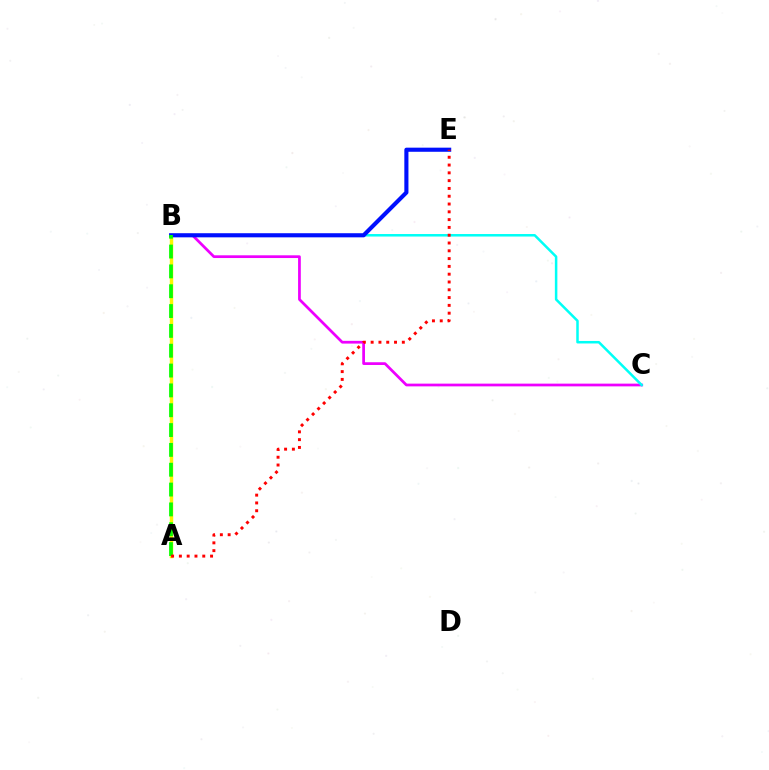{('B', 'C'): [{'color': '#ee00ff', 'line_style': 'solid', 'thickness': 1.97}, {'color': '#00fff6', 'line_style': 'solid', 'thickness': 1.81}], ('A', 'B'): [{'color': '#fcf500', 'line_style': 'solid', 'thickness': 2.49}, {'color': '#08ff00', 'line_style': 'dashed', 'thickness': 2.69}], ('B', 'E'): [{'color': '#0010ff', 'line_style': 'solid', 'thickness': 2.96}], ('A', 'E'): [{'color': '#ff0000', 'line_style': 'dotted', 'thickness': 2.12}]}